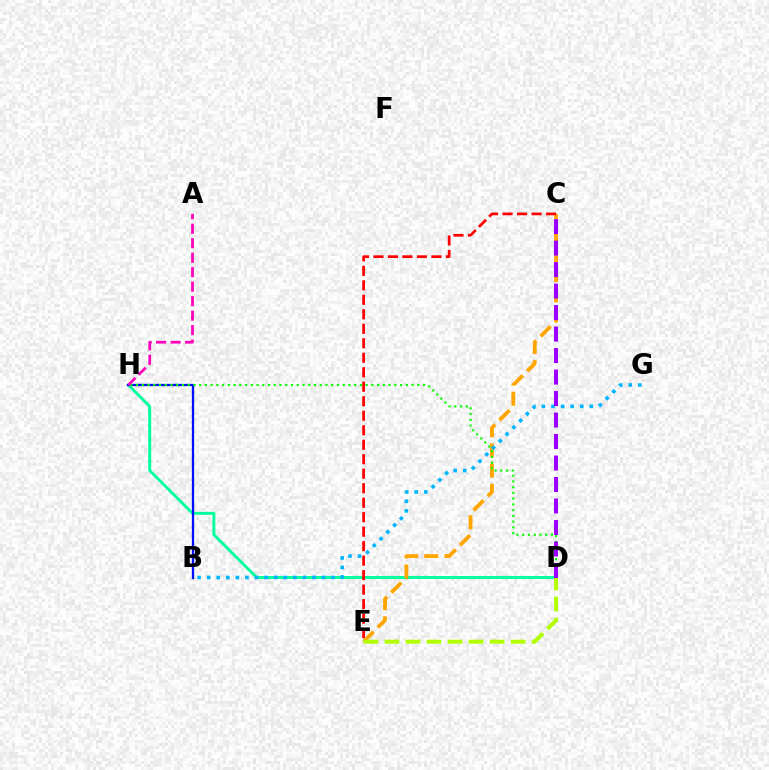{('D', 'H'): [{'color': '#00ff9d', 'line_style': 'solid', 'thickness': 2.09}, {'color': '#08ff00', 'line_style': 'dotted', 'thickness': 1.56}], ('B', 'H'): [{'color': '#0010ff', 'line_style': 'solid', 'thickness': 1.64}], ('C', 'E'): [{'color': '#ffa500', 'line_style': 'dashed', 'thickness': 2.74}, {'color': '#ff0000', 'line_style': 'dashed', 'thickness': 1.97}], ('A', 'H'): [{'color': '#ff00bd', 'line_style': 'dashed', 'thickness': 1.97}], ('B', 'G'): [{'color': '#00b5ff', 'line_style': 'dotted', 'thickness': 2.6}], ('D', 'E'): [{'color': '#b3ff00', 'line_style': 'dashed', 'thickness': 2.86}], ('C', 'D'): [{'color': '#9b00ff', 'line_style': 'dashed', 'thickness': 2.92}]}